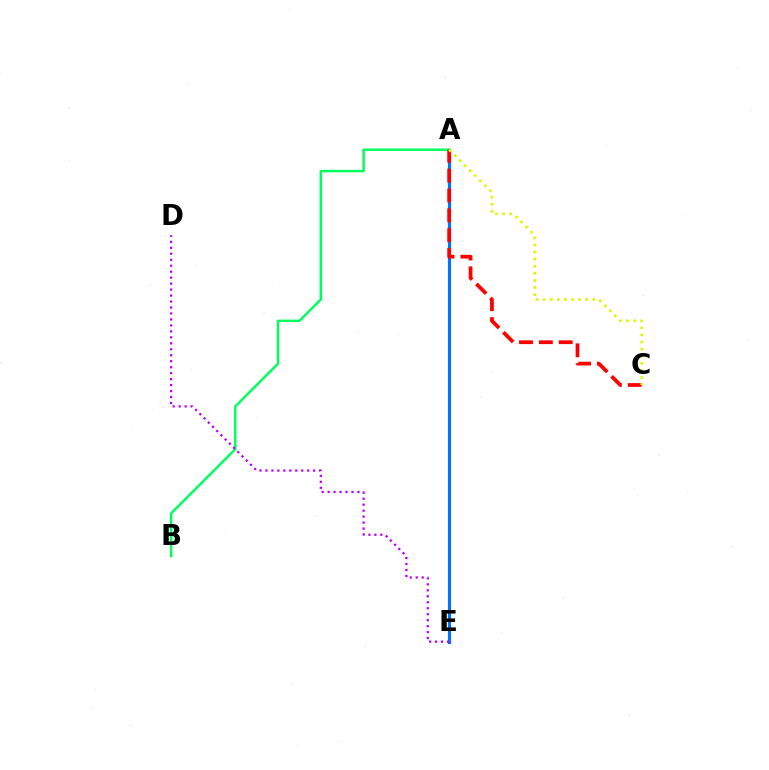{('A', 'E'): [{'color': '#0074ff', 'line_style': 'solid', 'thickness': 2.3}], ('A', 'B'): [{'color': '#00ff5c', 'line_style': 'solid', 'thickness': 1.77}], ('D', 'E'): [{'color': '#b900ff', 'line_style': 'dotted', 'thickness': 1.62}], ('A', 'C'): [{'color': '#ff0000', 'line_style': 'dashed', 'thickness': 2.7}, {'color': '#d1ff00', 'line_style': 'dotted', 'thickness': 1.93}]}